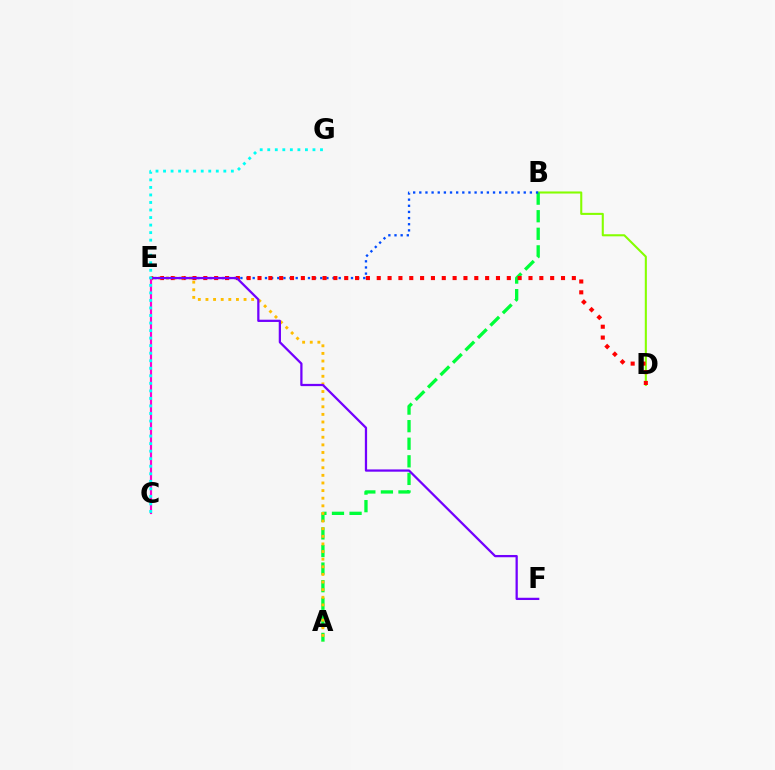{('B', 'D'): [{'color': '#84ff00', 'line_style': 'solid', 'thickness': 1.5}], ('A', 'B'): [{'color': '#00ff39', 'line_style': 'dashed', 'thickness': 2.39}], ('B', 'E'): [{'color': '#004bff', 'line_style': 'dotted', 'thickness': 1.67}], ('D', 'E'): [{'color': '#ff0000', 'line_style': 'dotted', 'thickness': 2.94}], ('A', 'E'): [{'color': '#ffbd00', 'line_style': 'dotted', 'thickness': 2.07}], ('C', 'E'): [{'color': '#ff00cf', 'line_style': 'solid', 'thickness': 1.56}], ('E', 'F'): [{'color': '#7200ff', 'line_style': 'solid', 'thickness': 1.62}], ('C', 'G'): [{'color': '#00fff6', 'line_style': 'dotted', 'thickness': 2.05}]}